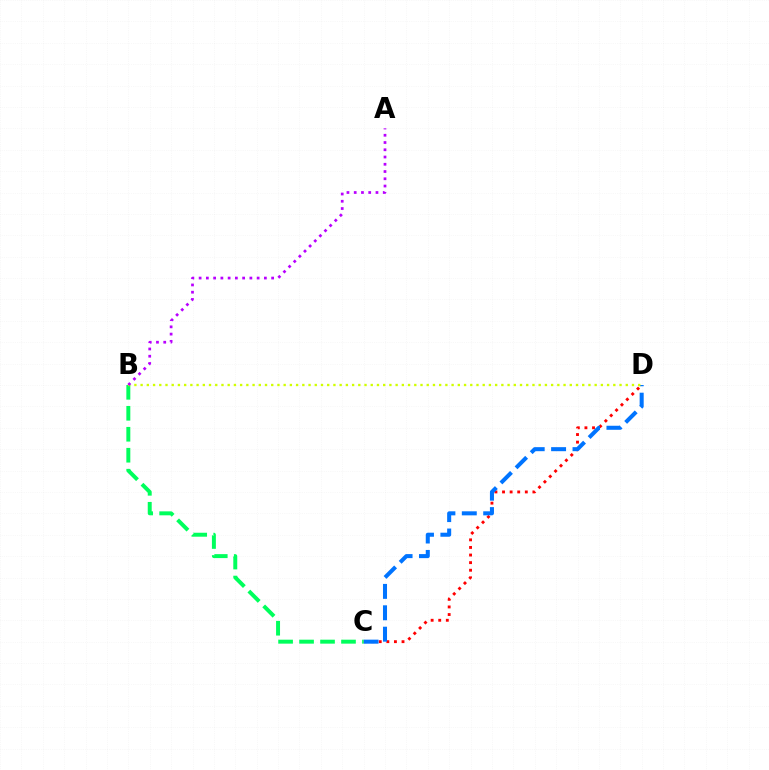{('C', 'D'): [{'color': '#ff0000', 'line_style': 'dotted', 'thickness': 2.06}, {'color': '#0074ff', 'line_style': 'dashed', 'thickness': 2.91}], ('B', 'C'): [{'color': '#00ff5c', 'line_style': 'dashed', 'thickness': 2.85}], ('B', 'D'): [{'color': '#d1ff00', 'line_style': 'dotted', 'thickness': 1.69}], ('A', 'B'): [{'color': '#b900ff', 'line_style': 'dotted', 'thickness': 1.97}]}